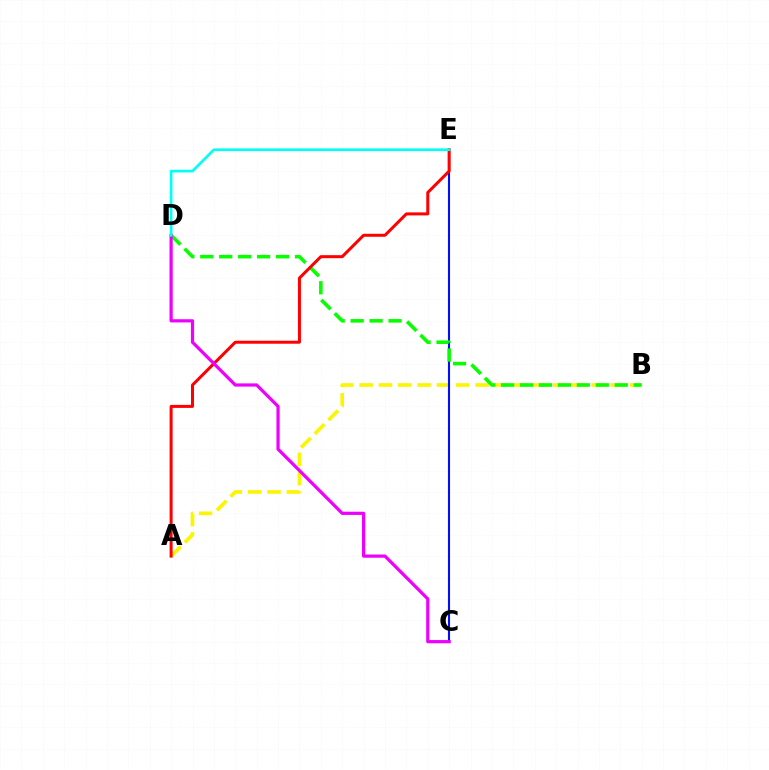{('A', 'B'): [{'color': '#fcf500', 'line_style': 'dashed', 'thickness': 2.63}], ('C', 'E'): [{'color': '#0010ff', 'line_style': 'solid', 'thickness': 1.51}], ('B', 'D'): [{'color': '#08ff00', 'line_style': 'dashed', 'thickness': 2.57}], ('A', 'E'): [{'color': '#ff0000', 'line_style': 'solid', 'thickness': 2.17}], ('C', 'D'): [{'color': '#ee00ff', 'line_style': 'solid', 'thickness': 2.31}], ('D', 'E'): [{'color': '#00fff6', 'line_style': 'solid', 'thickness': 1.93}]}